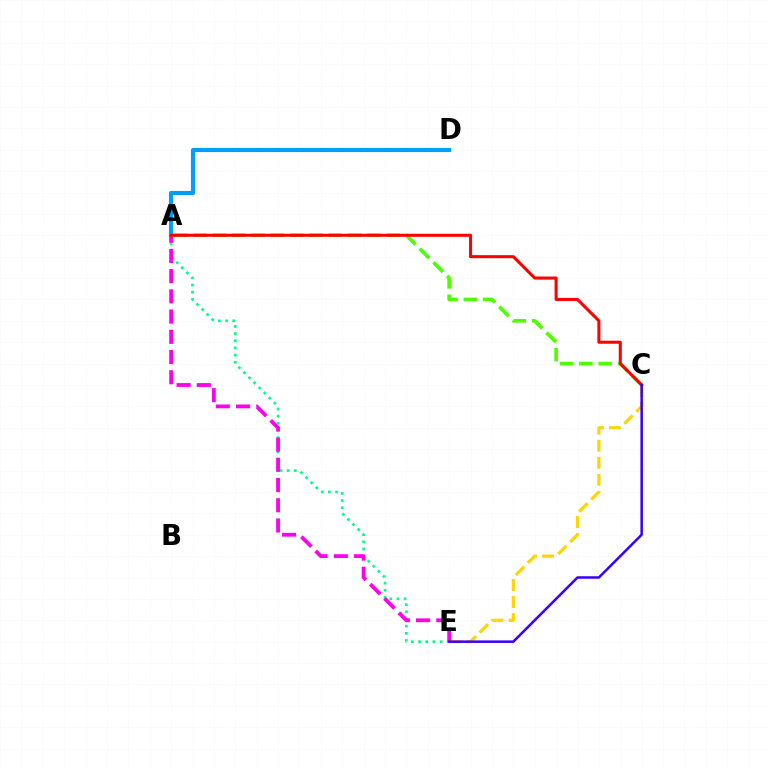{('A', 'C'): [{'color': '#4fff00', 'line_style': 'dashed', 'thickness': 2.63}, {'color': '#ff0000', 'line_style': 'solid', 'thickness': 2.19}], ('C', 'E'): [{'color': '#ffd500', 'line_style': 'dashed', 'thickness': 2.31}, {'color': '#3700ff', 'line_style': 'solid', 'thickness': 1.81}], ('A', 'E'): [{'color': '#00ff86', 'line_style': 'dotted', 'thickness': 1.95}, {'color': '#ff00ed', 'line_style': 'dashed', 'thickness': 2.75}], ('A', 'D'): [{'color': '#009eff', 'line_style': 'solid', 'thickness': 2.97}]}